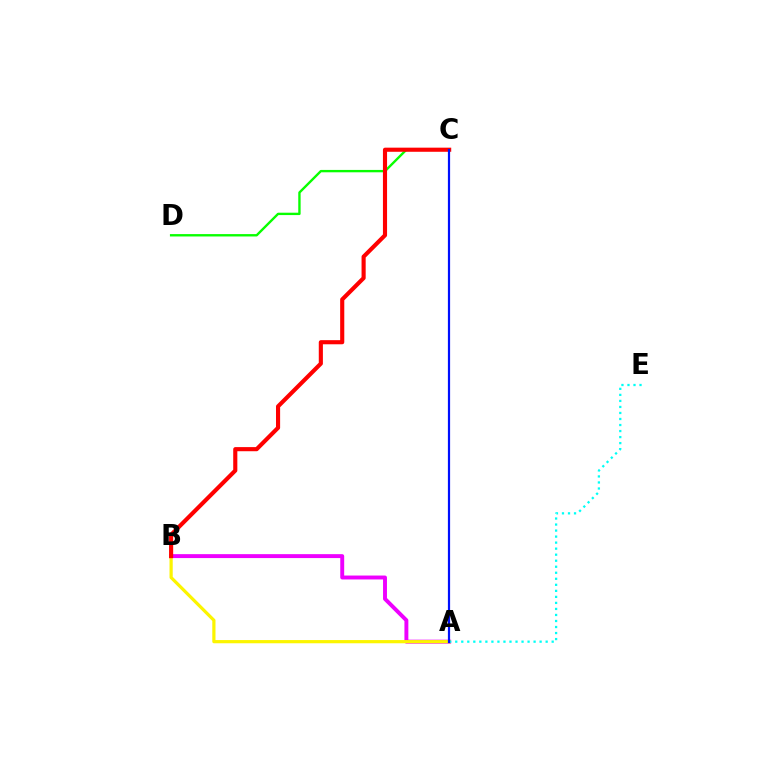{('A', 'B'): [{'color': '#ee00ff', 'line_style': 'solid', 'thickness': 2.82}, {'color': '#fcf500', 'line_style': 'solid', 'thickness': 2.31}], ('C', 'D'): [{'color': '#08ff00', 'line_style': 'solid', 'thickness': 1.71}], ('A', 'E'): [{'color': '#00fff6', 'line_style': 'dotted', 'thickness': 1.64}], ('B', 'C'): [{'color': '#ff0000', 'line_style': 'solid', 'thickness': 2.97}], ('A', 'C'): [{'color': '#0010ff', 'line_style': 'solid', 'thickness': 1.59}]}